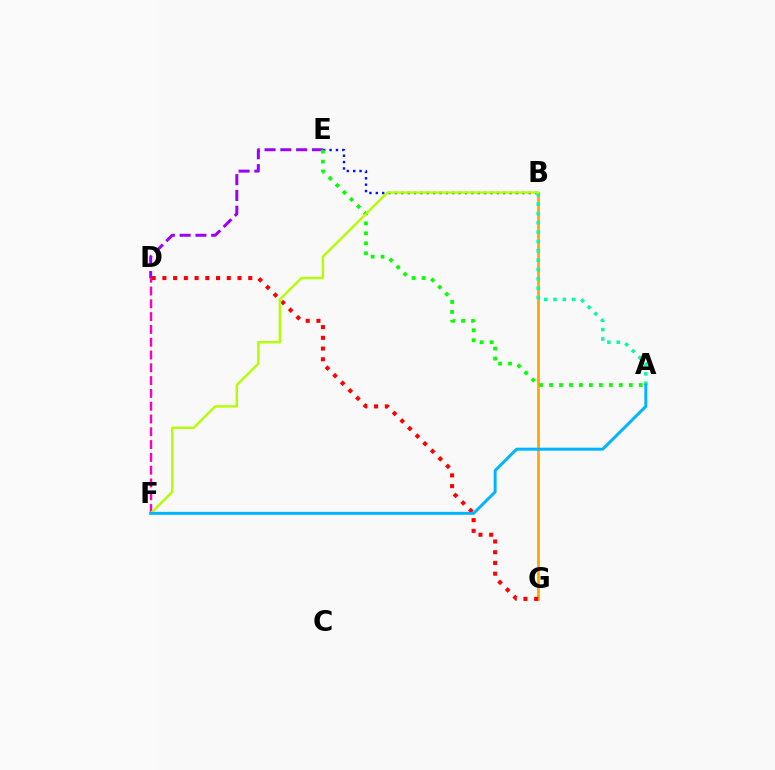{('D', 'F'): [{'color': '#ff00bd', 'line_style': 'dashed', 'thickness': 1.74}], ('B', 'G'): [{'color': '#ffa500', 'line_style': 'solid', 'thickness': 1.97}], ('D', 'G'): [{'color': '#ff0000', 'line_style': 'dotted', 'thickness': 2.92}], ('B', 'E'): [{'color': '#0010ff', 'line_style': 'dotted', 'thickness': 1.73}], ('A', 'B'): [{'color': '#00ff9d', 'line_style': 'dotted', 'thickness': 2.54}], ('D', 'E'): [{'color': '#9b00ff', 'line_style': 'dashed', 'thickness': 2.14}], ('A', 'E'): [{'color': '#08ff00', 'line_style': 'dotted', 'thickness': 2.71}], ('B', 'F'): [{'color': '#b3ff00', 'line_style': 'solid', 'thickness': 1.74}], ('A', 'F'): [{'color': '#00b5ff', 'line_style': 'solid', 'thickness': 2.13}]}